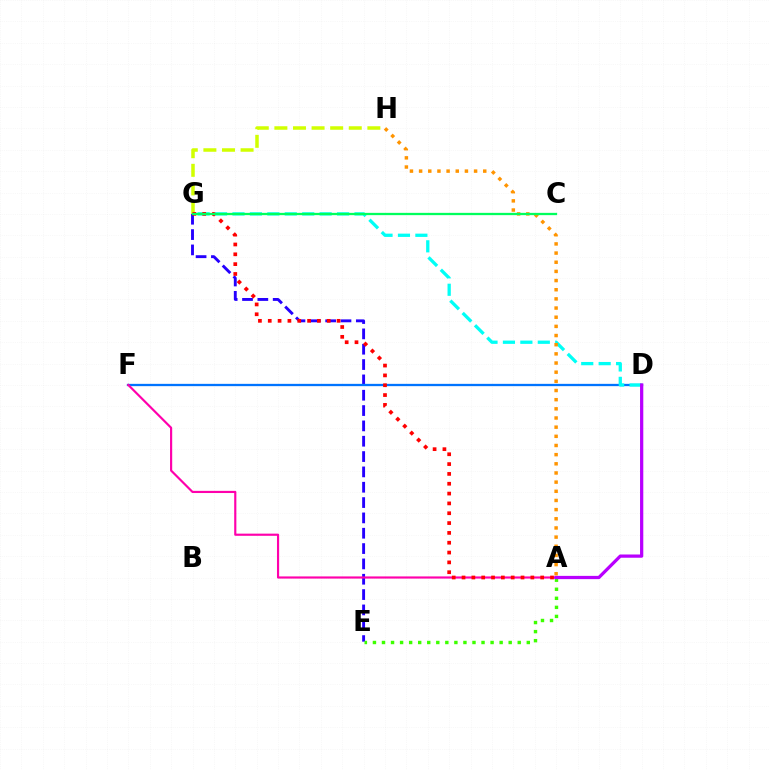{('E', 'G'): [{'color': '#2500ff', 'line_style': 'dashed', 'thickness': 2.08}], ('D', 'F'): [{'color': '#0074ff', 'line_style': 'solid', 'thickness': 1.65}], ('A', 'E'): [{'color': '#3dff00', 'line_style': 'dotted', 'thickness': 2.46}], ('D', 'G'): [{'color': '#00fff6', 'line_style': 'dashed', 'thickness': 2.37}], ('A', 'F'): [{'color': '#ff00ac', 'line_style': 'solid', 'thickness': 1.56}], ('A', 'H'): [{'color': '#ff9400', 'line_style': 'dotted', 'thickness': 2.49}], ('G', 'H'): [{'color': '#d1ff00', 'line_style': 'dashed', 'thickness': 2.53}], ('A', 'D'): [{'color': '#b900ff', 'line_style': 'solid', 'thickness': 2.34}], ('A', 'G'): [{'color': '#ff0000', 'line_style': 'dotted', 'thickness': 2.67}], ('C', 'G'): [{'color': '#00ff5c', 'line_style': 'solid', 'thickness': 1.65}]}